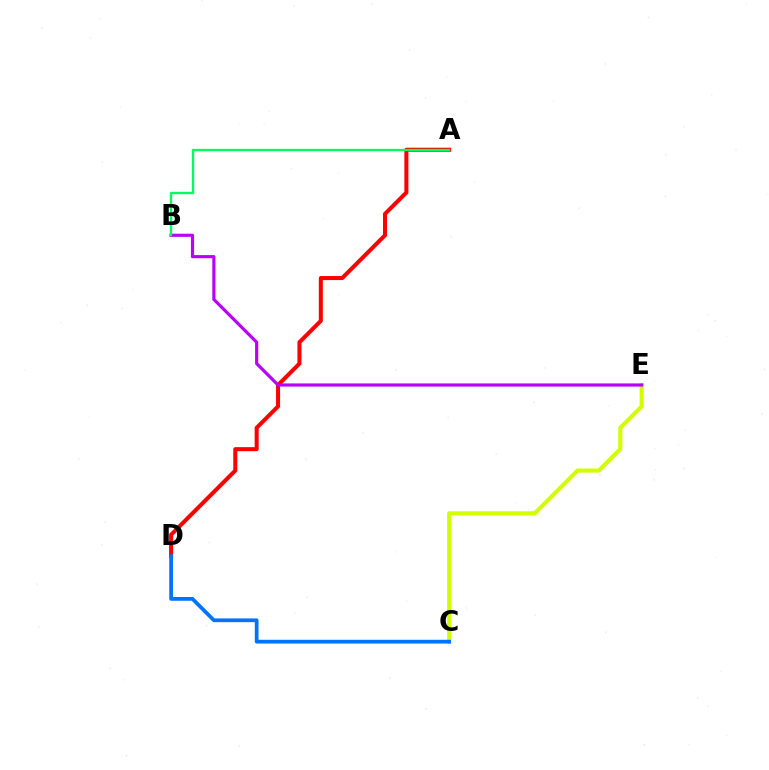{('C', 'E'): [{'color': '#d1ff00', 'line_style': 'solid', 'thickness': 2.98}], ('A', 'D'): [{'color': '#ff0000', 'line_style': 'solid', 'thickness': 2.9}], ('C', 'D'): [{'color': '#0074ff', 'line_style': 'solid', 'thickness': 2.7}], ('B', 'E'): [{'color': '#b900ff', 'line_style': 'solid', 'thickness': 2.28}], ('A', 'B'): [{'color': '#00ff5c', 'line_style': 'solid', 'thickness': 1.68}]}